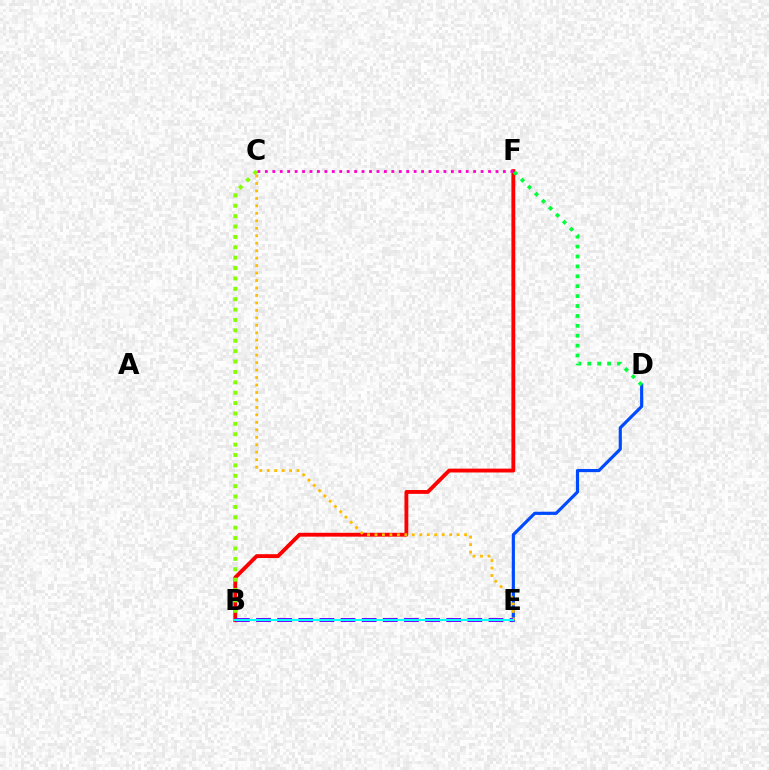{('D', 'E'): [{'color': '#004bff', 'line_style': 'solid', 'thickness': 2.28}], ('B', 'F'): [{'color': '#ff0000', 'line_style': 'solid', 'thickness': 2.77}], ('B', 'C'): [{'color': '#84ff00', 'line_style': 'dotted', 'thickness': 2.82}], ('C', 'E'): [{'color': '#ffbd00', 'line_style': 'dotted', 'thickness': 2.03}], ('B', 'E'): [{'color': '#7200ff', 'line_style': 'dashed', 'thickness': 2.87}, {'color': '#00fff6', 'line_style': 'solid', 'thickness': 1.51}], ('C', 'F'): [{'color': '#ff00cf', 'line_style': 'dotted', 'thickness': 2.02}], ('D', 'F'): [{'color': '#00ff39', 'line_style': 'dotted', 'thickness': 2.69}]}